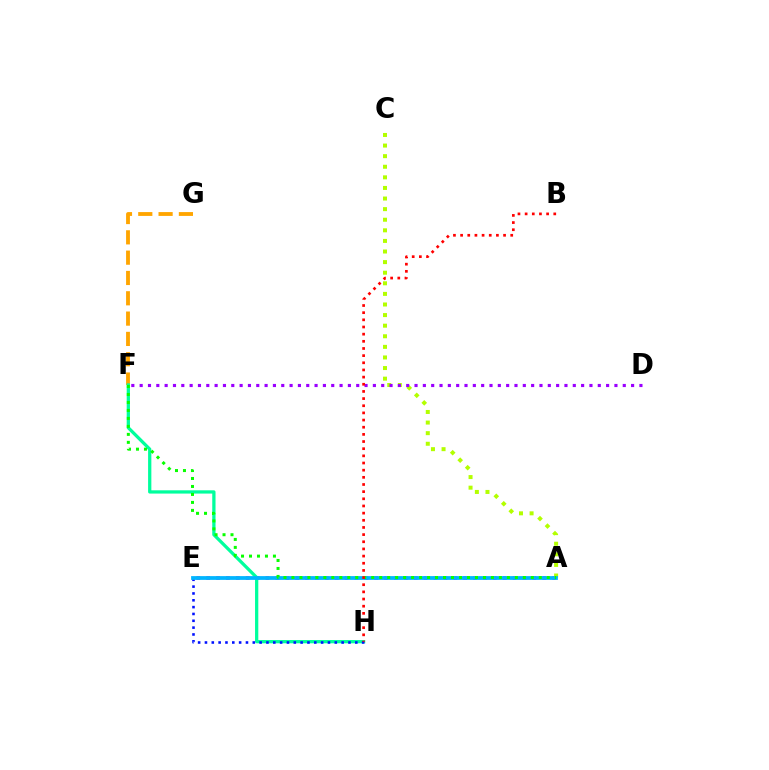{('A', 'E'): [{'color': '#ff00bd', 'line_style': 'dotted', 'thickness': 2.69}, {'color': '#00b5ff', 'line_style': 'solid', 'thickness': 2.72}], ('F', 'G'): [{'color': '#ffa500', 'line_style': 'dashed', 'thickness': 2.76}], ('F', 'H'): [{'color': '#00ff9d', 'line_style': 'solid', 'thickness': 2.35}], ('A', 'C'): [{'color': '#b3ff00', 'line_style': 'dotted', 'thickness': 2.88}], ('E', 'H'): [{'color': '#0010ff', 'line_style': 'dotted', 'thickness': 1.86}], ('D', 'F'): [{'color': '#9b00ff', 'line_style': 'dotted', 'thickness': 2.26}], ('A', 'F'): [{'color': '#08ff00', 'line_style': 'dotted', 'thickness': 2.17}], ('B', 'H'): [{'color': '#ff0000', 'line_style': 'dotted', 'thickness': 1.95}]}